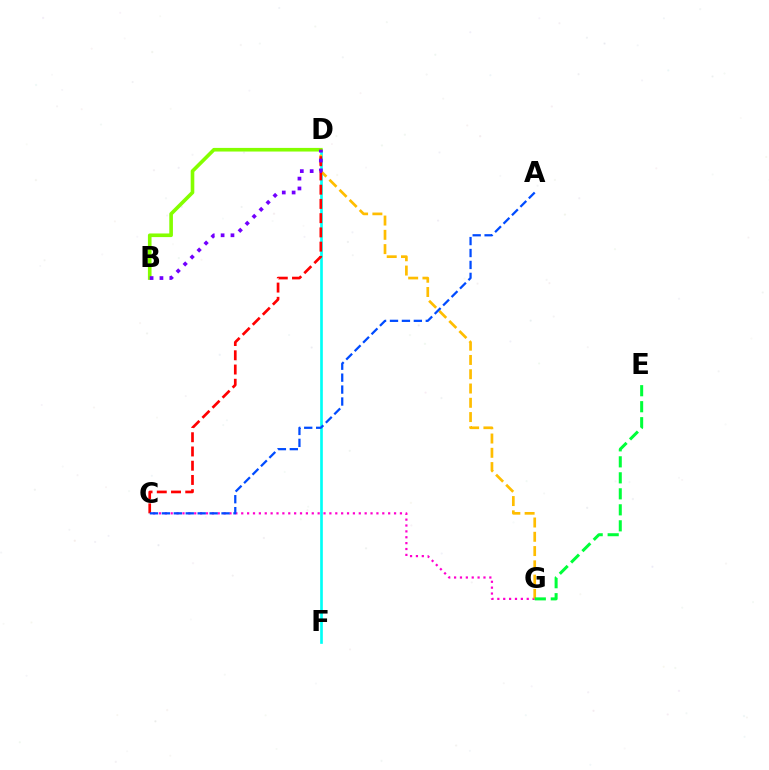{('C', 'G'): [{'color': '#ff00cf', 'line_style': 'dotted', 'thickness': 1.6}], ('D', 'F'): [{'color': '#00fff6', 'line_style': 'solid', 'thickness': 1.92}], ('B', 'D'): [{'color': '#84ff00', 'line_style': 'solid', 'thickness': 2.61}, {'color': '#7200ff', 'line_style': 'dotted', 'thickness': 2.68}], ('D', 'G'): [{'color': '#ffbd00', 'line_style': 'dashed', 'thickness': 1.94}], ('C', 'D'): [{'color': '#ff0000', 'line_style': 'dashed', 'thickness': 1.93}], ('E', 'G'): [{'color': '#00ff39', 'line_style': 'dashed', 'thickness': 2.17}], ('A', 'C'): [{'color': '#004bff', 'line_style': 'dashed', 'thickness': 1.62}]}